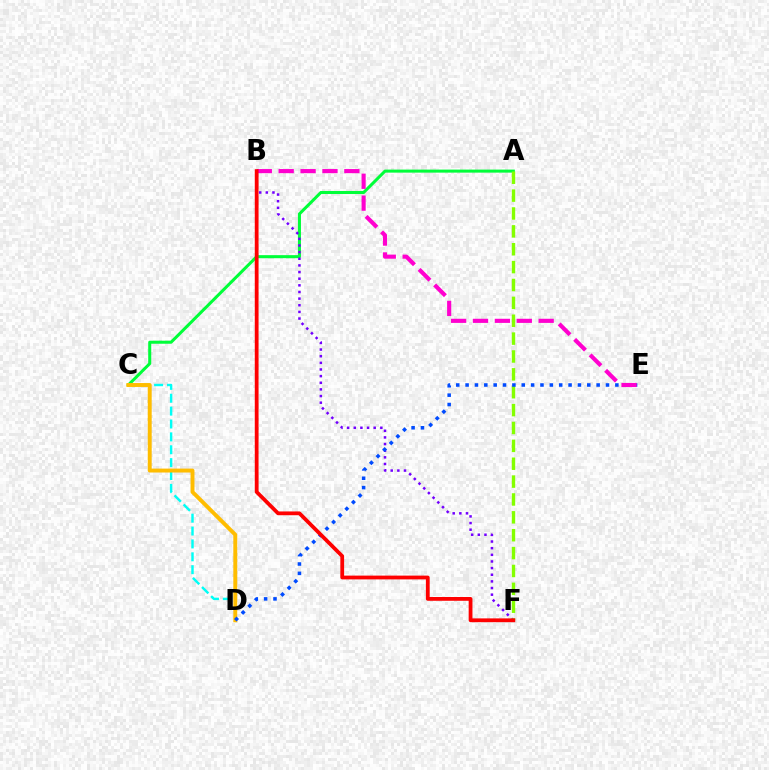{('A', 'C'): [{'color': '#00ff39', 'line_style': 'solid', 'thickness': 2.19}], ('C', 'D'): [{'color': '#00fff6', 'line_style': 'dashed', 'thickness': 1.75}, {'color': '#ffbd00', 'line_style': 'solid', 'thickness': 2.82}], ('B', 'F'): [{'color': '#7200ff', 'line_style': 'dotted', 'thickness': 1.8}, {'color': '#ff0000', 'line_style': 'solid', 'thickness': 2.72}], ('A', 'F'): [{'color': '#84ff00', 'line_style': 'dashed', 'thickness': 2.43}], ('D', 'E'): [{'color': '#004bff', 'line_style': 'dotted', 'thickness': 2.54}], ('B', 'E'): [{'color': '#ff00cf', 'line_style': 'dashed', 'thickness': 2.97}]}